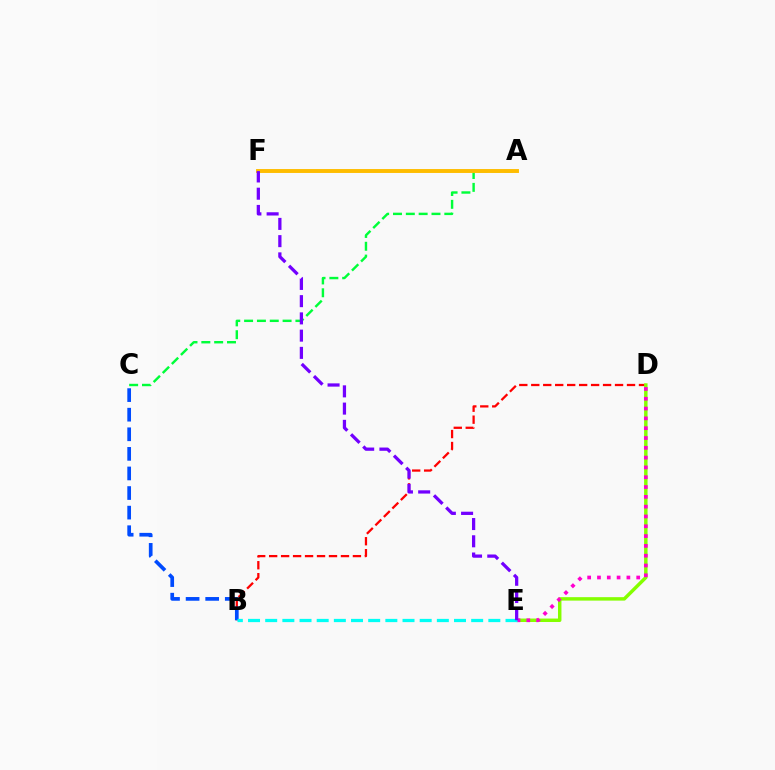{('B', 'D'): [{'color': '#ff0000', 'line_style': 'dashed', 'thickness': 1.63}], ('A', 'C'): [{'color': '#00ff39', 'line_style': 'dashed', 'thickness': 1.74}], ('A', 'F'): [{'color': '#ffbd00', 'line_style': 'solid', 'thickness': 2.81}], ('D', 'E'): [{'color': '#84ff00', 'line_style': 'solid', 'thickness': 2.48}, {'color': '#ff00cf', 'line_style': 'dotted', 'thickness': 2.67}], ('B', 'C'): [{'color': '#004bff', 'line_style': 'dashed', 'thickness': 2.66}], ('B', 'E'): [{'color': '#00fff6', 'line_style': 'dashed', 'thickness': 2.33}], ('E', 'F'): [{'color': '#7200ff', 'line_style': 'dashed', 'thickness': 2.34}]}